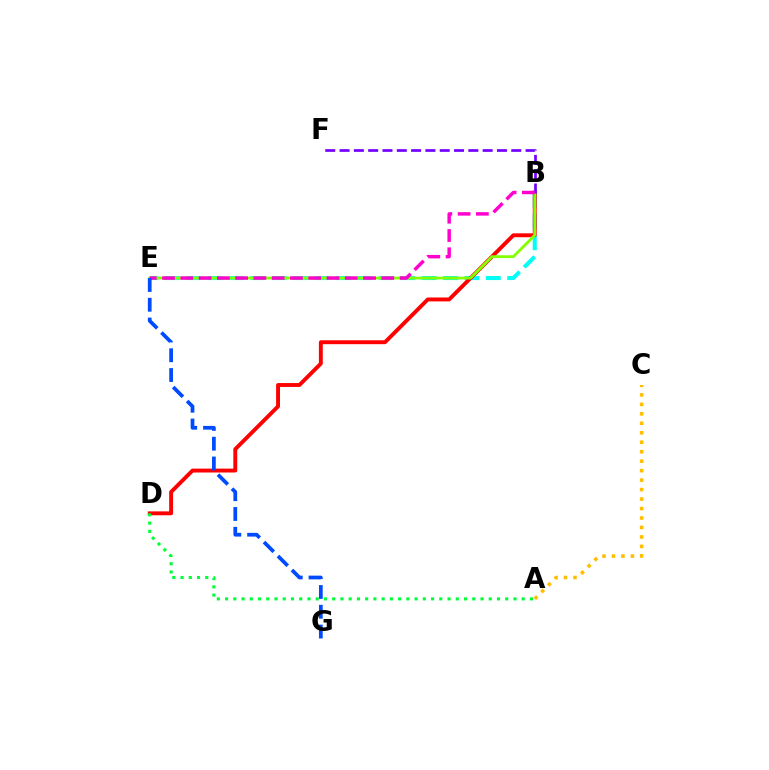{('B', 'E'): [{'color': '#00fff6', 'line_style': 'dashed', 'thickness': 2.91}, {'color': '#84ff00', 'line_style': 'solid', 'thickness': 2.02}, {'color': '#ff00cf', 'line_style': 'dashed', 'thickness': 2.48}], ('B', 'D'): [{'color': '#ff0000', 'line_style': 'solid', 'thickness': 2.81}], ('B', 'F'): [{'color': '#7200ff', 'line_style': 'dashed', 'thickness': 1.94}], ('E', 'G'): [{'color': '#004bff', 'line_style': 'dashed', 'thickness': 2.69}], ('A', 'D'): [{'color': '#00ff39', 'line_style': 'dotted', 'thickness': 2.24}], ('A', 'C'): [{'color': '#ffbd00', 'line_style': 'dotted', 'thickness': 2.57}]}